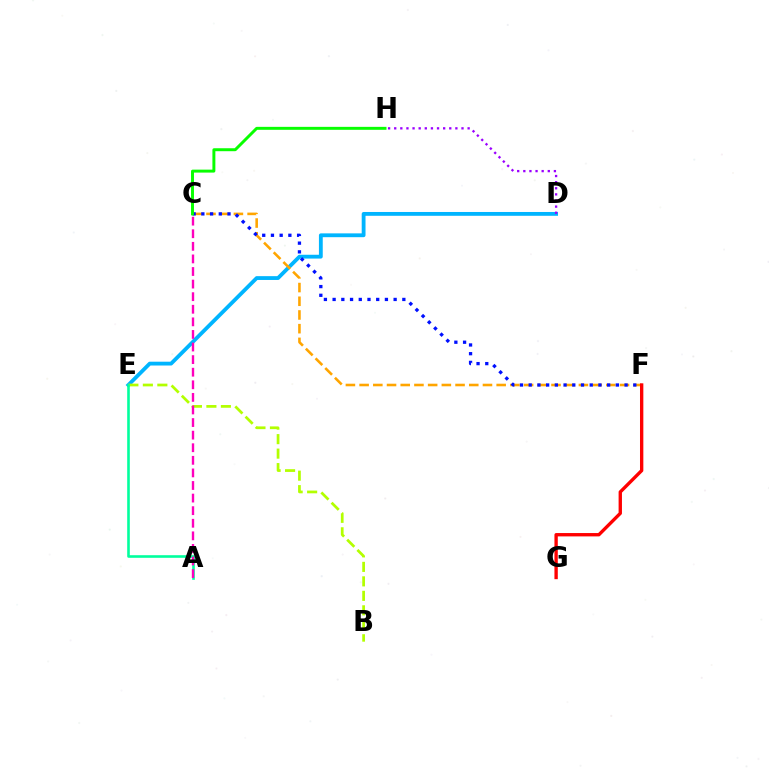{('D', 'E'): [{'color': '#00b5ff', 'line_style': 'solid', 'thickness': 2.75}], ('B', 'E'): [{'color': '#b3ff00', 'line_style': 'dashed', 'thickness': 1.97}], ('A', 'E'): [{'color': '#00ff9d', 'line_style': 'solid', 'thickness': 1.87}], ('C', 'F'): [{'color': '#ffa500', 'line_style': 'dashed', 'thickness': 1.86}, {'color': '#0010ff', 'line_style': 'dotted', 'thickness': 2.37}], ('D', 'H'): [{'color': '#9b00ff', 'line_style': 'dotted', 'thickness': 1.66}], ('F', 'G'): [{'color': '#ff0000', 'line_style': 'solid', 'thickness': 2.41}], ('A', 'C'): [{'color': '#ff00bd', 'line_style': 'dashed', 'thickness': 1.71}], ('C', 'H'): [{'color': '#08ff00', 'line_style': 'solid', 'thickness': 2.13}]}